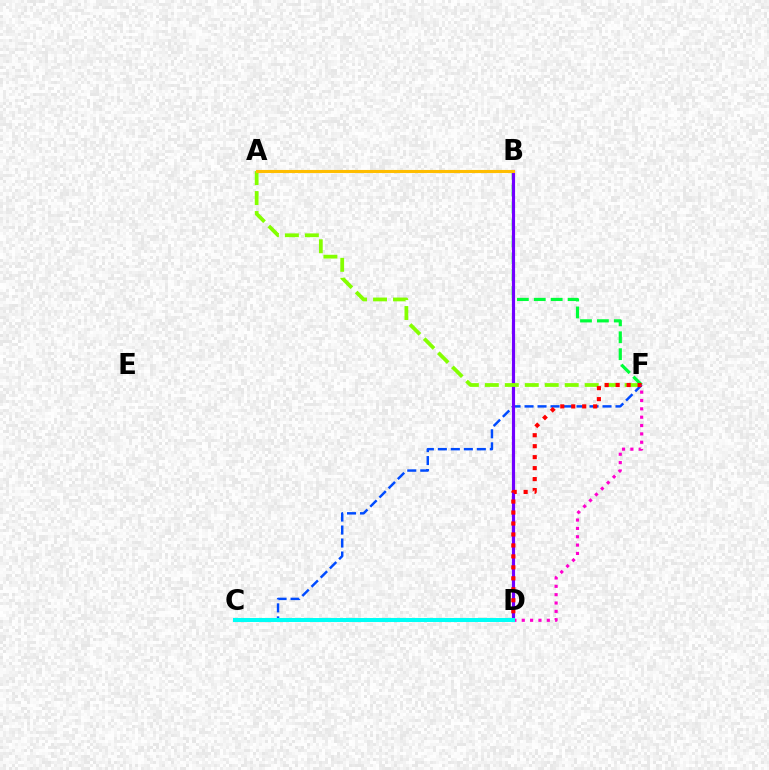{('B', 'F'): [{'color': '#00ff39', 'line_style': 'dashed', 'thickness': 2.3}], ('C', 'F'): [{'color': '#004bff', 'line_style': 'dashed', 'thickness': 1.77}], ('B', 'D'): [{'color': '#7200ff', 'line_style': 'solid', 'thickness': 2.27}], ('A', 'F'): [{'color': '#84ff00', 'line_style': 'dashed', 'thickness': 2.71}], ('A', 'B'): [{'color': '#ffbd00', 'line_style': 'solid', 'thickness': 2.23}], ('D', 'F'): [{'color': '#ff0000', 'line_style': 'dotted', 'thickness': 2.98}, {'color': '#ff00cf', 'line_style': 'dotted', 'thickness': 2.27}], ('C', 'D'): [{'color': '#00fff6', 'line_style': 'solid', 'thickness': 2.9}]}